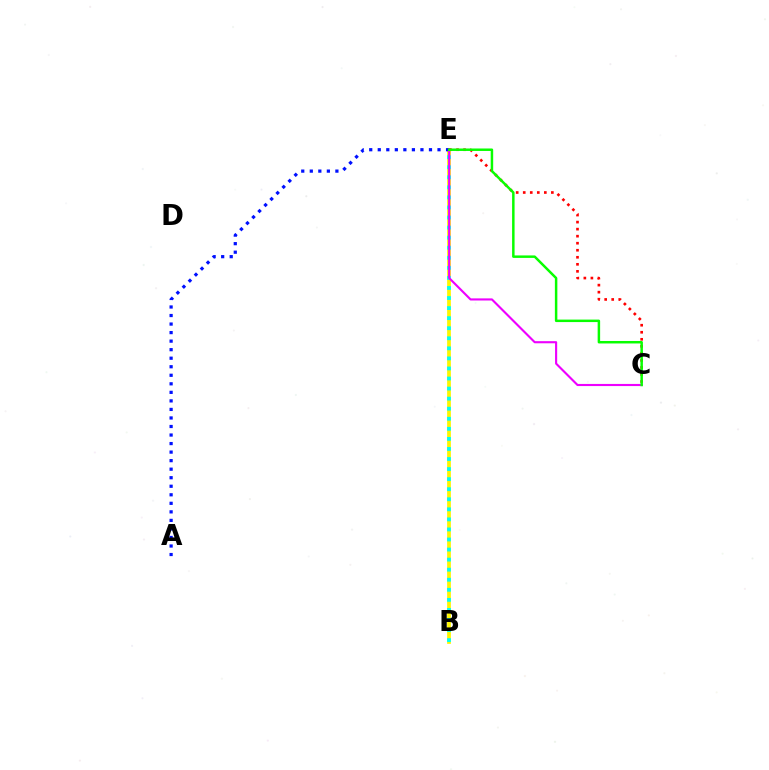{('B', 'E'): [{'color': '#fcf500', 'line_style': 'solid', 'thickness': 2.69}, {'color': '#00fff6', 'line_style': 'dotted', 'thickness': 2.73}], ('A', 'E'): [{'color': '#0010ff', 'line_style': 'dotted', 'thickness': 2.32}], ('C', 'E'): [{'color': '#ee00ff', 'line_style': 'solid', 'thickness': 1.53}, {'color': '#ff0000', 'line_style': 'dotted', 'thickness': 1.91}, {'color': '#08ff00', 'line_style': 'solid', 'thickness': 1.78}]}